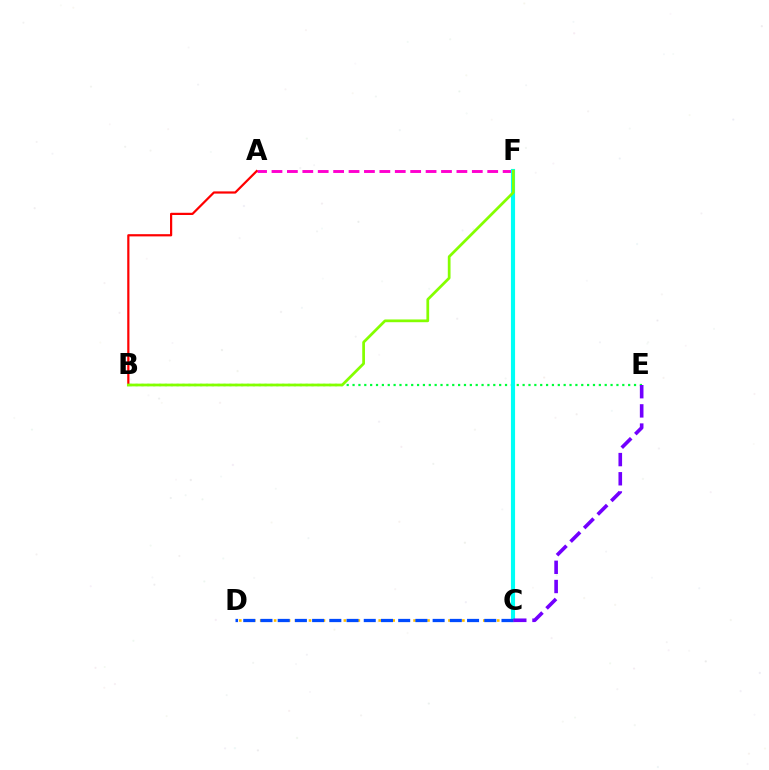{('B', 'E'): [{'color': '#00ff39', 'line_style': 'dotted', 'thickness': 1.59}], ('A', 'F'): [{'color': '#ff00cf', 'line_style': 'dashed', 'thickness': 2.09}], ('A', 'B'): [{'color': '#ff0000', 'line_style': 'solid', 'thickness': 1.59}], ('C', 'F'): [{'color': '#00fff6', 'line_style': 'solid', 'thickness': 2.97}], ('C', 'D'): [{'color': '#ffbd00', 'line_style': 'dotted', 'thickness': 1.89}, {'color': '#004bff', 'line_style': 'dashed', 'thickness': 2.34}], ('B', 'F'): [{'color': '#84ff00', 'line_style': 'solid', 'thickness': 1.97}], ('C', 'E'): [{'color': '#7200ff', 'line_style': 'dashed', 'thickness': 2.61}]}